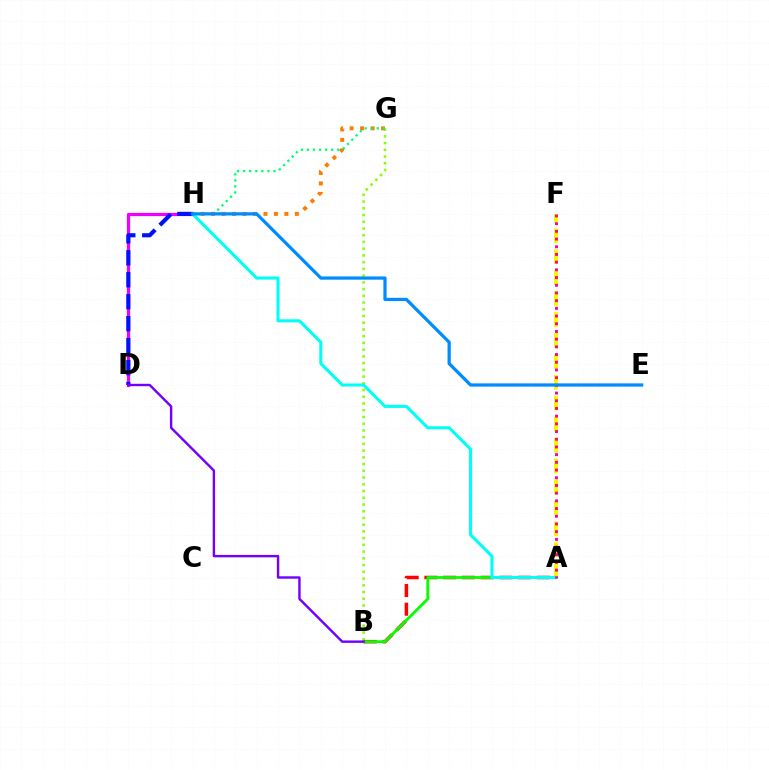{('B', 'G'): [{'color': '#84ff00', 'line_style': 'dotted', 'thickness': 1.83}], ('A', 'B'): [{'color': '#ff0000', 'line_style': 'dashed', 'thickness': 2.54}, {'color': '#08ff00', 'line_style': 'solid', 'thickness': 2.05}], ('D', 'H'): [{'color': '#ee00ff', 'line_style': 'solid', 'thickness': 2.31}, {'color': '#0010ff', 'line_style': 'dashed', 'thickness': 2.98}], ('A', 'F'): [{'color': '#fcf500', 'line_style': 'dashed', 'thickness': 2.84}, {'color': '#ff0094', 'line_style': 'dotted', 'thickness': 2.09}], ('G', 'H'): [{'color': '#ff7c00', 'line_style': 'dotted', 'thickness': 2.85}, {'color': '#00ff74', 'line_style': 'dotted', 'thickness': 1.64}], ('A', 'H'): [{'color': '#00fff6', 'line_style': 'solid', 'thickness': 2.22}], ('B', 'D'): [{'color': '#7200ff', 'line_style': 'solid', 'thickness': 1.73}], ('E', 'H'): [{'color': '#008cff', 'line_style': 'solid', 'thickness': 2.34}]}